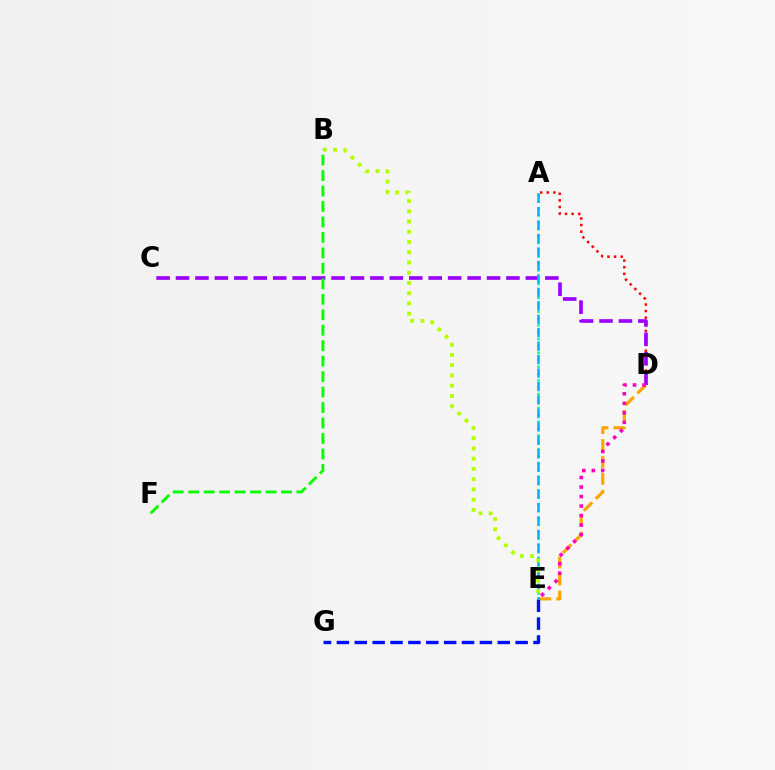{('A', 'E'): [{'color': '#00ff9d', 'line_style': 'dotted', 'thickness': 1.87}, {'color': '#00b5ff', 'line_style': 'dashed', 'thickness': 1.83}], ('D', 'E'): [{'color': '#ffa500', 'line_style': 'dashed', 'thickness': 2.3}, {'color': '#ff00bd', 'line_style': 'dotted', 'thickness': 2.59}], ('A', 'D'): [{'color': '#ff0000', 'line_style': 'dotted', 'thickness': 1.79}], ('C', 'D'): [{'color': '#9b00ff', 'line_style': 'dashed', 'thickness': 2.64}], ('E', 'G'): [{'color': '#0010ff', 'line_style': 'dashed', 'thickness': 2.43}], ('B', 'E'): [{'color': '#b3ff00', 'line_style': 'dotted', 'thickness': 2.78}], ('B', 'F'): [{'color': '#08ff00', 'line_style': 'dashed', 'thickness': 2.1}]}